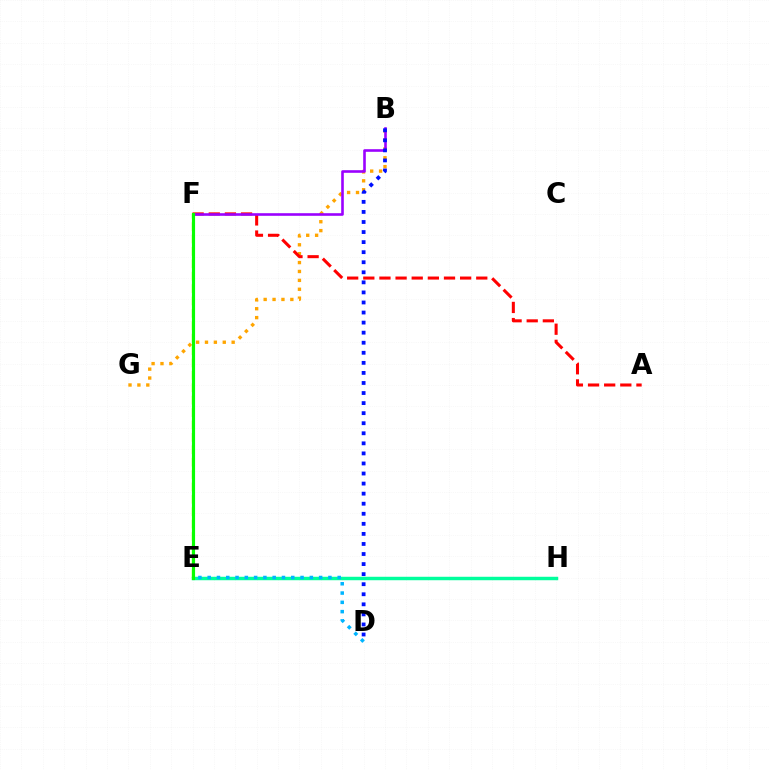{('B', 'G'): [{'color': '#ffa500', 'line_style': 'dotted', 'thickness': 2.42}], ('A', 'F'): [{'color': '#ff0000', 'line_style': 'dashed', 'thickness': 2.19}], ('B', 'F'): [{'color': '#9b00ff', 'line_style': 'solid', 'thickness': 1.88}], ('E', 'H'): [{'color': '#ff00bd', 'line_style': 'dotted', 'thickness': 1.97}, {'color': '#00ff9d', 'line_style': 'solid', 'thickness': 2.49}], ('B', 'D'): [{'color': '#0010ff', 'line_style': 'dotted', 'thickness': 2.73}], ('E', 'F'): [{'color': '#b3ff00', 'line_style': 'dashed', 'thickness': 1.68}, {'color': '#08ff00', 'line_style': 'solid', 'thickness': 2.27}], ('D', 'E'): [{'color': '#00b5ff', 'line_style': 'dotted', 'thickness': 2.52}]}